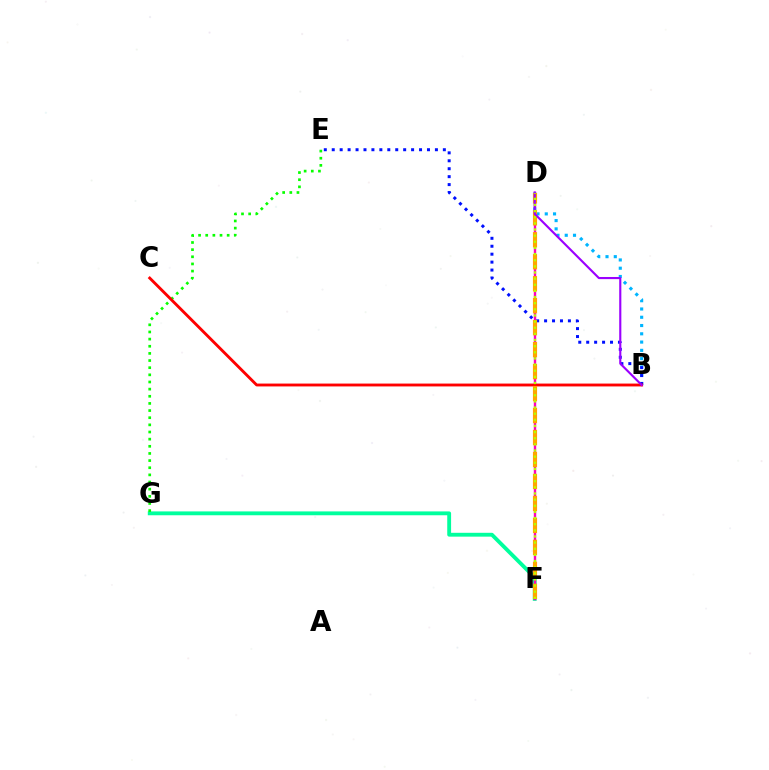{('F', 'G'): [{'color': '#00ff9d', 'line_style': 'solid', 'thickness': 2.77}], ('D', 'F'): [{'color': '#ff00bd', 'line_style': 'solid', 'thickness': 1.73}, {'color': '#ffa500', 'line_style': 'dashed', 'thickness': 2.98}, {'color': '#b3ff00', 'line_style': 'dotted', 'thickness': 1.67}], ('B', 'D'): [{'color': '#00b5ff', 'line_style': 'dotted', 'thickness': 2.25}, {'color': '#9b00ff', 'line_style': 'solid', 'thickness': 1.54}], ('B', 'E'): [{'color': '#0010ff', 'line_style': 'dotted', 'thickness': 2.16}], ('E', 'G'): [{'color': '#08ff00', 'line_style': 'dotted', 'thickness': 1.94}], ('B', 'C'): [{'color': '#ff0000', 'line_style': 'solid', 'thickness': 2.06}]}